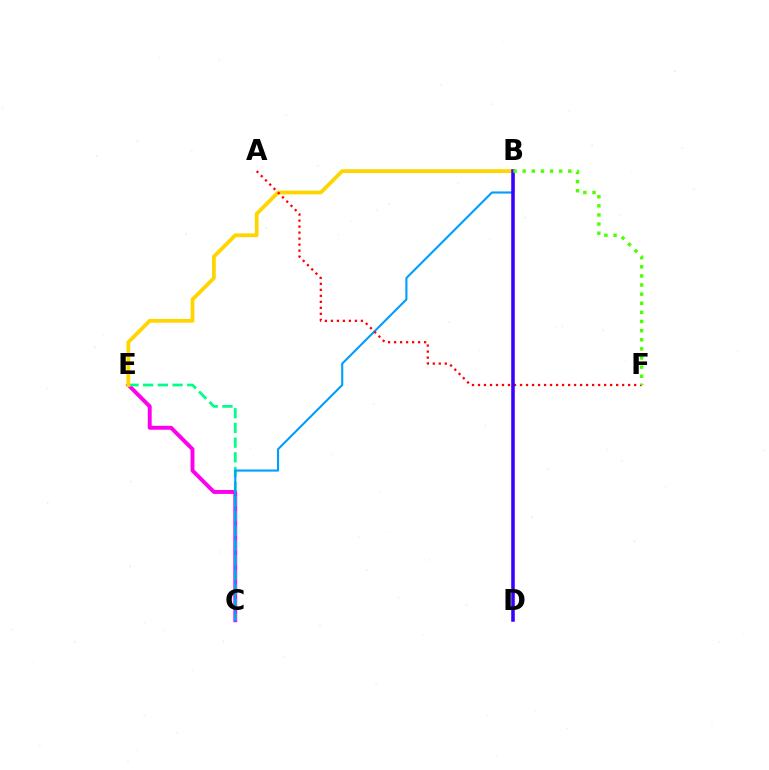{('C', 'E'): [{'color': '#ff00ed', 'line_style': 'solid', 'thickness': 2.83}, {'color': '#00ff86', 'line_style': 'dashed', 'thickness': 2.0}], ('B', 'E'): [{'color': '#ffd500', 'line_style': 'solid', 'thickness': 2.73}], ('B', 'C'): [{'color': '#009eff', 'line_style': 'solid', 'thickness': 1.52}], ('A', 'F'): [{'color': '#ff0000', 'line_style': 'dotted', 'thickness': 1.63}], ('B', 'D'): [{'color': '#3700ff', 'line_style': 'solid', 'thickness': 2.55}], ('B', 'F'): [{'color': '#4fff00', 'line_style': 'dotted', 'thickness': 2.48}]}